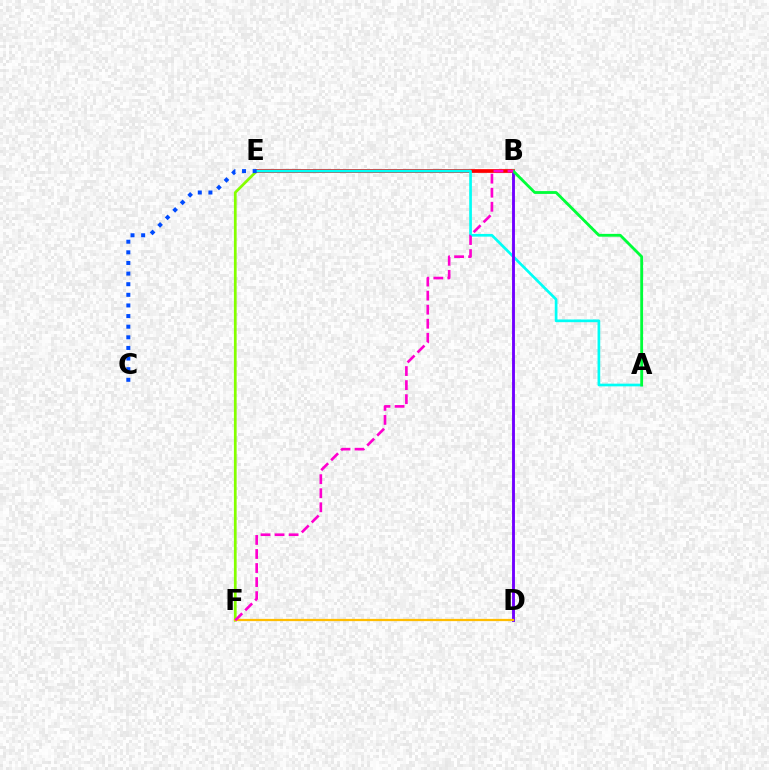{('E', 'F'): [{'color': '#84ff00', 'line_style': 'solid', 'thickness': 1.96}], ('B', 'E'): [{'color': '#ff0000', 'line_style': 'solid', 'thickness': 2.68}], ('A', 'E'): [{'color': '#00fff6', 'line_style': 'solid', 'thickness': 1.94}], ('B', 'D'): [{'color': '#7200ff', 'line_style': 'solid', 'thickness': 2.07}], ('D', 'F'): [{'color': '#ffbd00', 'line_style': 'solid', 'thickness': 1.62}], ('C', 'E'): [{'color': '#004bff', 'line_style': 'dotted', 'thickness': 2.89}], ('A', 'B'): [{'color': '#00ff39', 'line_style': 'solid', 'thickness': 2.03}], ('B', 'F'): [{'color': '#ff00cf', 'line_style': 'dashed', 'thickness': 1.91}]}